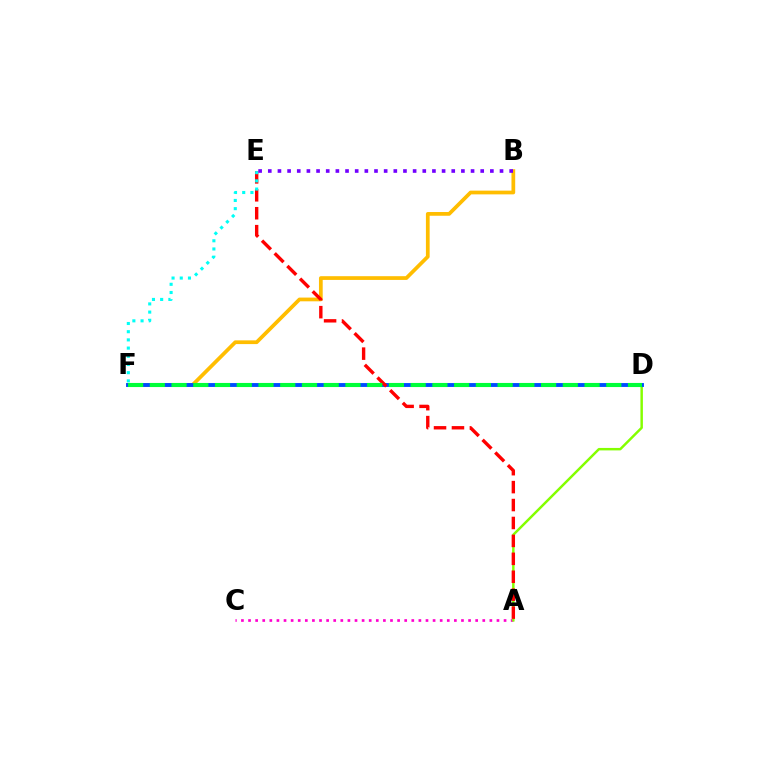{('B', 'F'): [{'color': '#ffbd00', 'line_style': 'solid', 'thickness': 2.69}], ('A', 'C'): [{'color': '#ff00cf', 'line_style': 'dotted', 'thickness': 1.93}], ('A', 'D'): [{'color': '#84ff00', 'line_style': 'solid', 'thickness': 1.77}], ('D', 'F'): [{'color': '#004bff', 'line_style': 'solid', 'thickness': 2.79}, {'color': '#00ff39', 'line_style': 'dashed', 'thickness': 2.95}], ('A', 'E'): [{'color': '#ff0000', 'line_style': 'dashed', 'thickness': 2.44}], ('E', 'F'): [{'color': '#00fff6', 'line_style': 'dotted', 'thickness': 2.23}], ('B', 'E'): [{'color': '#7200ff', 'line_style': 'dotted', 'thickness': 2.62}]}